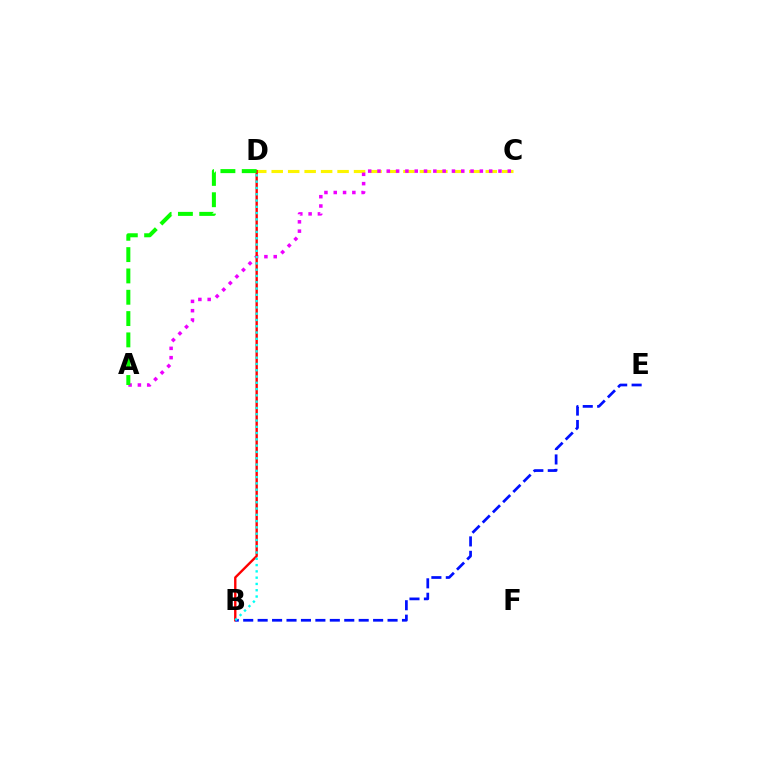{('C', 'D'): [{'color': '#fcf500', 'line_style': 'dashed', 'thickness': 2.24}], ('A', 'C'): [{'color': '#ee00ff', 'line_style': 'dotted', 'thickness': 2.53}], ('B', 'D'): [{'color': '#ff0000', 'line_style': 'solid', 'thickness': 1.71}, {'color': '#00fff6', 'line_style': 'dotted', 'thickness': 1.71}], ('B', 'E'): [{'color': '#0010ff', 'line_style': 'dashed', 'thickness': 1.96}], ('A', 'D'): [{'color': '#08ff00', 'line_style': 'dashed', 'thickness': 2.9}]}